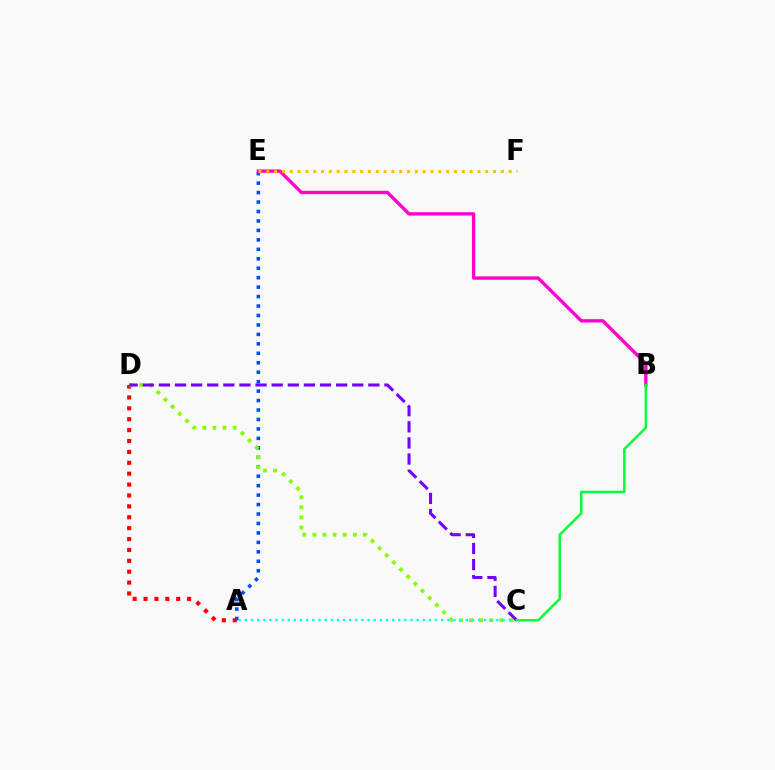{('A', 'D'): [{'color': '#ff0000', 'line_style': 'dotted', 'thickness': 2.96}], ('A', 'E'): [{'color': '#004bff', 'line_style': 'dotted', 'thickness': 2.57}], ('B', 'E'): [{'color': '#ff00cf', 'line_style': 'solid', 'thickness': 2.42}], ('C', 'D'): [{'color': '#84ff00', 'line_style': 'dotted', 'thickness': 2.74}, {'color': '#7200ff', 'line_style': 'dashed', 'thickness': 2.19}], ('A', 'C'): [{'color': '#00fff6', 'line_style': 'dotted', 'thickness': 1.67}], ('E', 'F'): [{'color': '#ffbd00', 'line_style': 'dotted', 'thickness': 2.12}], ('B', 'C'): [{'color': '#00ff39', 'line_style': 'solid', 'thickness': 1.79}]}